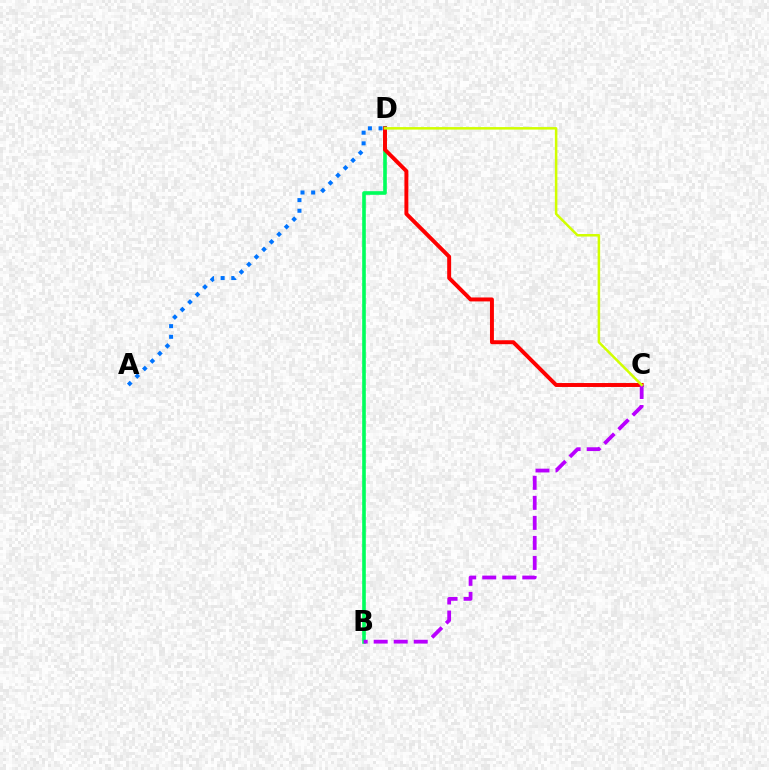{('B', 'D'): [{'color': '#00ff5c', 'line_style': 'solid', 'thickness': 2.61}], ('C', 'D'): [{'color': '#ff0000', 'line_style': 'solid', 'thickness': 2.84}, {'color': '#d1ff00', 'line_style': 'solid', 'thickness': 1.81}], ('B', 'C'): [{'color': '#b900ff', 'line_style': 'dashed', 'thickness': 2.72}], ('A', 'D'): [{'color': '#0074ff', 'line_style': 'dotted', 'thickness': 2.89}]}